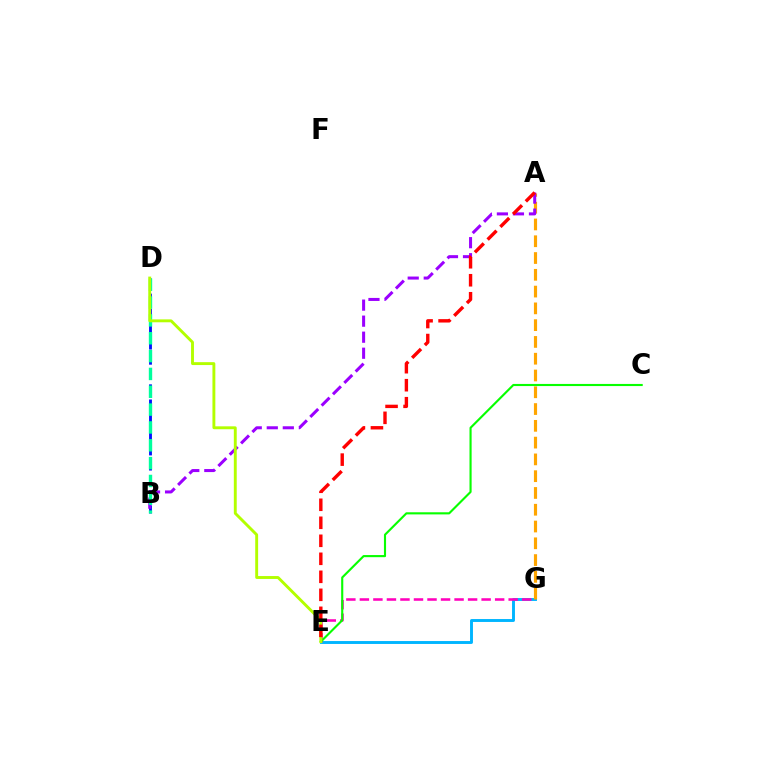{('E', 'G'): [{'color': '#00b5ff', 'line_style': 'solid', 'thickness': 2.1}, {'color': '#ff00bd', 'line_style': 'dashed', 'thickness': 1.84}], ('A', 'G'): [{'color': '#ffa500', 'line_style': 'dashed', 'thickness': 2.28}], ('C', 'E'): [{'color': '#08ff00', 'line_style': 'solid', 'thickness': 1.53}], ('B', 'D'): [{'color': '#0010ff', 'line_style': 'dashed', 'thickness': 2.05}, {'color': '#00ff9d', 'line_style': 'dashed', 'thickness': 2.42}], ('A', 'B'): [{'color': '#9b00ff', 'line_style': 'dashed', 'thickness': 2.18}], ('D', 'E'): [{'color': '#b3ff00', 'line_style': 'solid', 'thickness': 2.09}], ('A', 'E'): [{'color': '#ff0000', 'line_style': 'dashed', 'thickness': 2.45}]}